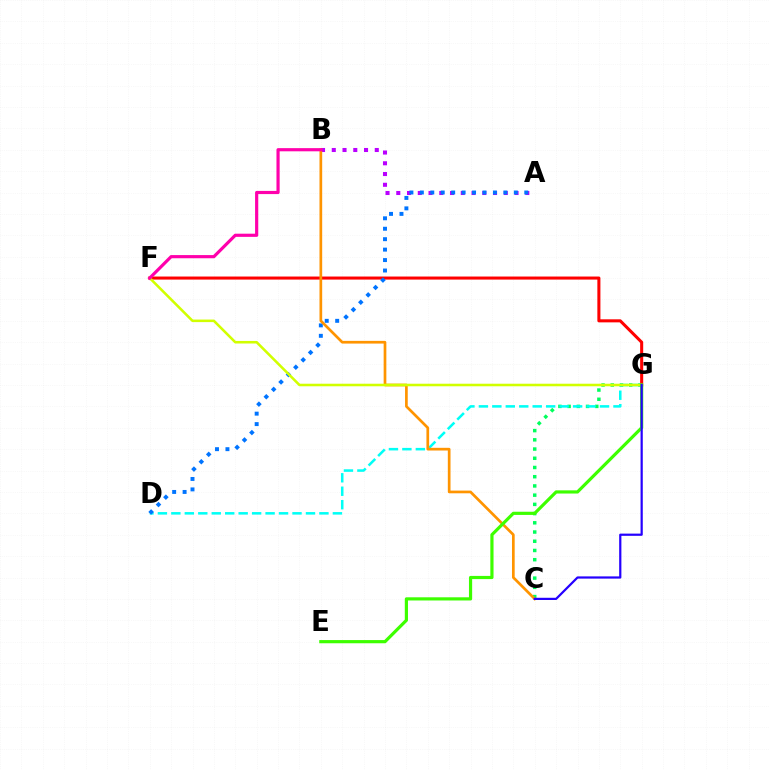{('C', 'G'): [{'color': '#00ff5c', 'line_style': 'dotted', 'thickness': 2.5}, {'color': '#2500ff', 'line_style': 'solid', 'thickness': 1.6}], ('F', 'G'): [{'color': '#ff0000', 'line_style': 'solid', 'thickness': 2.2}, {'color': '#d1ff00', 'line_style': 'solid', 'thickness': 1.84}], ('D', 'G'): [{'color': '#00fff6', 'line_style': 'dashed', 'thickness': 1.83}], ('A', 'B'): [{'color': '#b900ff', 'line_style': 'dotted', 'thickness': 2.92}], ('A', 'D'): [{'color': '#0074ff', 'line_style': 'dotted', 'thickness': 2.84}], ('B', 'C'): [{'color': '#ff9400', 'line_style': 'solid', 'thickness': 1.94}], ('E', 'G'): [{'color': '#3dff00', 'line_style': 'solid', 'thickness': 2.29}], ('B', 'F'): [{'color': '#ff00ac', 'line_style': 'solid', 'thickness': 2.29}]}